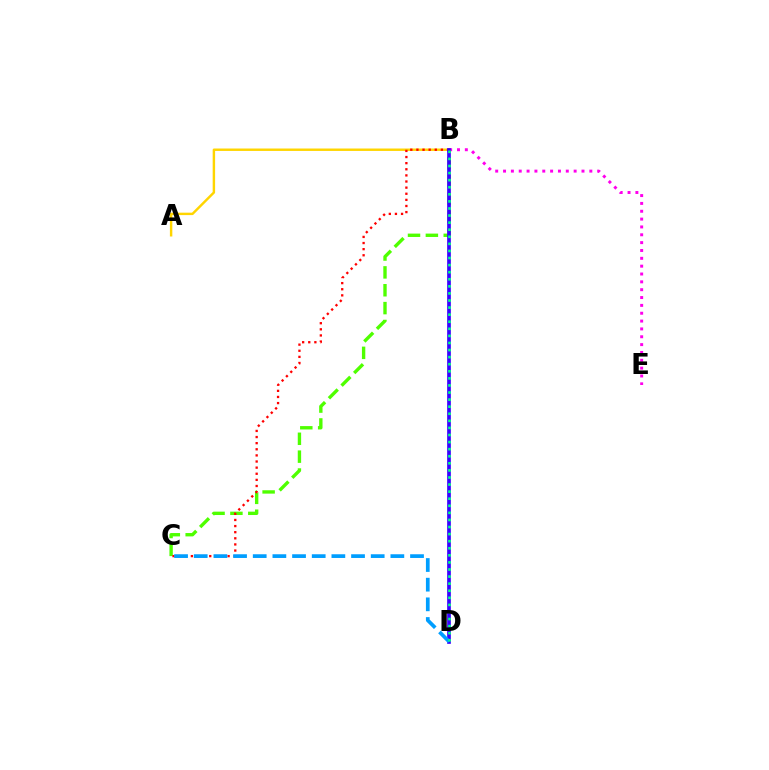{('A', 'B'): [{'color': '#ffd500', 'line_style': 'solid', 'thickness': 1.75}], ('B', 'C'): [{'color': '#4fff00', 'line_style': 'dashed', 'thickness': 2.43}, {'color': '#ff0000', 'line_style': 'dotted', 'thickness': 1.66}], ('B', 'E'): [{'color': '#ff00ed', 'line_style': 'dotted', 'thickness': 2.13}], ('B', 'D'): [{'color': '#3700ff', 'line_style': 'solid', 'thickness': 2.65}, {'color': '#00ff86', 'line_style': 'dotted', 'thickness': 1.92}], ('C', 'D'): [{'color': '#009eff', 'line_style': 'dashed', 'thickness': 2.67}]}